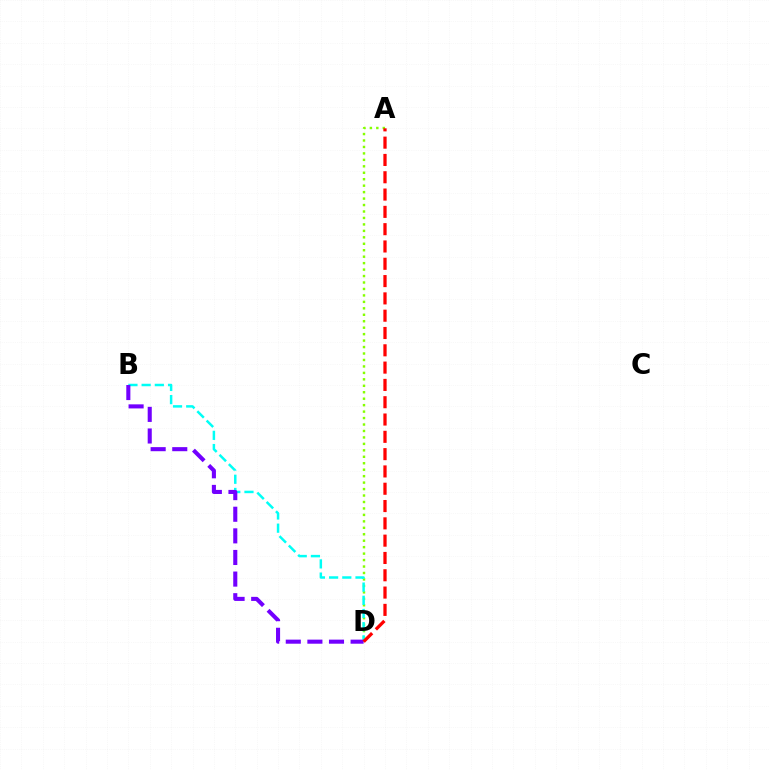{('A', 'D'): [{'color': '#84ff00', 'line_style': 'dotted', 'thickness': 1.75}, {'color': '#ff0000', 'line_style': 'dashed', 'thickness': 2.35}], ('B', 'D'): [{'color': '#00fff6', 'line_style': 'dashed', 'thickness': 1.79}, {'color': '#7200ff', 'line_style': 'dashed', 'thickness': 2.94}]}